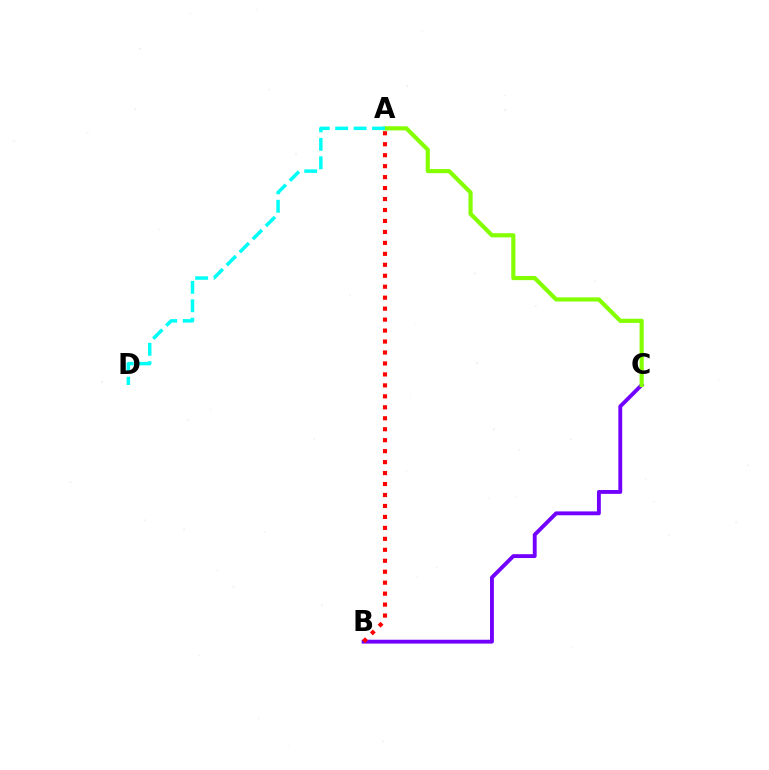{('B', 'C'): [{'color': '#7200ff', 'line_style': 'solid', 'thickness': 2.78}], ('A', 'C'): [{'color': '#84ff00', 'line_style': 'solid', 'thickness': 2.99}], ('A', 'D'): [{'color': '#00fff6', 'line_style': 'dashed', 'thickness': 2.5}], ('A', 'B'): [{'color': '#ff0000', 'line_style': 'dotted', 'thickness': 2.98}]}